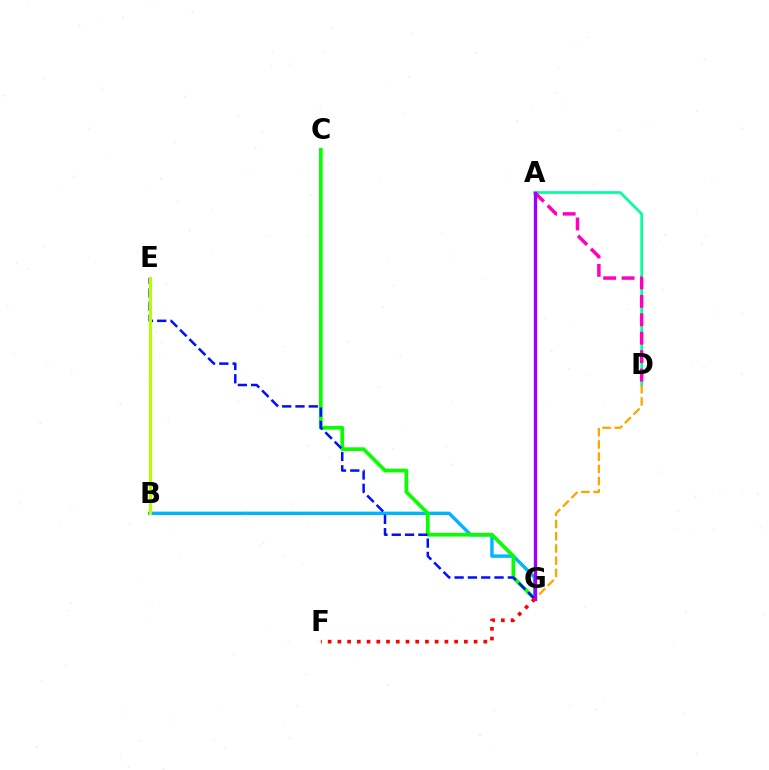{('B', 'G'): [{'color': '#00b5ff', 'line_style': 'solid', 'thickness': 2.45}], ('C', 'G'): [{'color': '#08ff00', 'line_style': 'solid', 'thickness': 2.66}], ('A', 'D'): [{'color': '#00ff9d', 'line_style': 'solid', 'thickness': 1.93}, {'color': '#ff00bd', 'line_style': 'dashed', 'thickness': 2.5}], ('E', 'G'): [{'color': '#0010ff', 'line_style': 'dashed', 'thickness': 1.81}], ('D', 'G'): [{'color': '#ffa500', 'line_style': 'dashed', 'thickness': 1.66}], ('B', 'E'): [{'color': '#b3ff00', 'line_style': 'solid', 'thickness': 2.18}], ('A', 'G'): [{'color': '#9b00ff', 'line_style': 'solid', 'thickness': 2.4}], ('F', 'G'): [{'color': '#ff0000', 'line_style': 'dotted', 'thickness': 2.64}]}